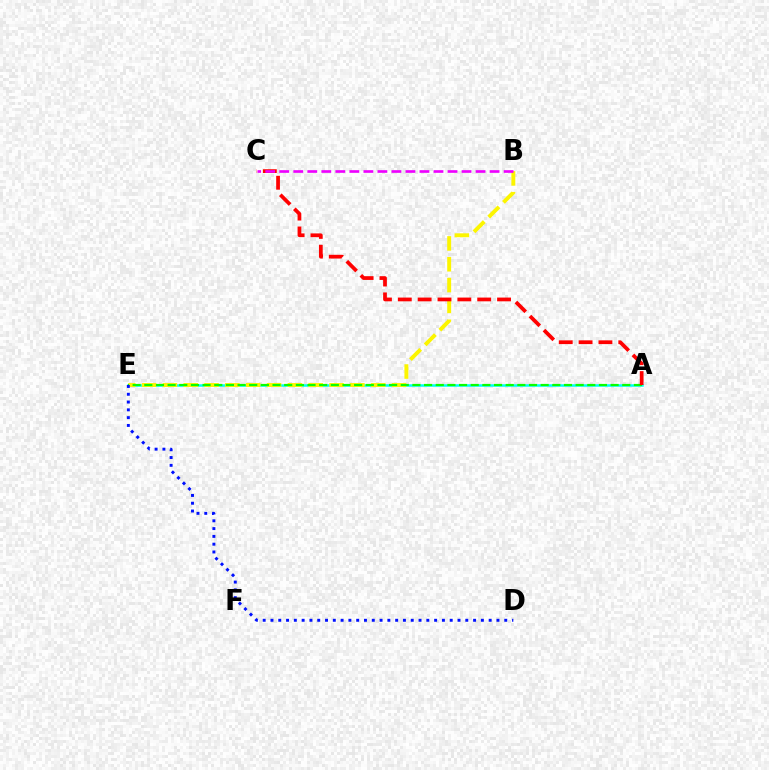{('A', 'E'): [{'color': '#00fff6', 'line_style': 'solid', 'thickness': 1.8}, {'color': '#08ff00', 'line_style': 'dashed', 'thickness': 1.58}], ('B', 'E'): [{'color': '#fcf500', 'line_style': 'dashed', 'thickness': 2.83}], ('A', 'C'): [{'color': '#ff0000', 'line_style': 'dashed', 'thickness': 2.7}], ('B', 'C'): [{'color': '#ee00ff', 'line_style': 'dashed', 'thickness': 1.91}], ('D', 'E'): [{'color': '#0010ff', 'line_style': 'dotted', 'thickness': 2.12}]}